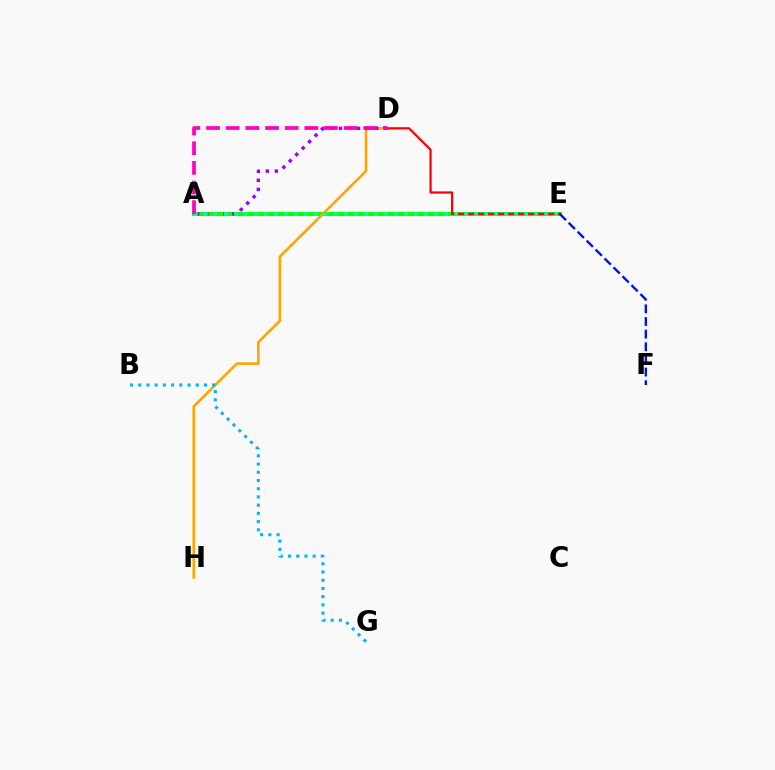{('A', 'E'): [{'color': '#b3ff00', 'line_style': 'solid', 'thickness': 2.94}, {'color': '#08ff00', 'line_style': 'solid', 'thickness': 2.81}, {'color': '#00ff9d', 'line_style': 'dotted', 'thickness': 2.72}], ('D', 'H'): [{'color': '#ffa500', 'line_style': 'solid', 'thickness': 1.88}], ('A', 'D'): [{'color': '#9b00ff', 'line_style': 'dotted', 'thickness': 2.47}, {'color': '#ff00bd', 'line_style': 'dashed', 'thickness': 2.67}], ('B', 'G'): [{'color': '#00b5ff', 'line_style': 'dotted', 'thickness': 2.23}], ('D', 'E'): [{'color': '#ff0000', 'line_style': 'solid', 'thickness': 1.61}], ('E', 'F'): [{'color': '#0010ff', 'line_style': 'dashed', 'thickness': 1.72}]}